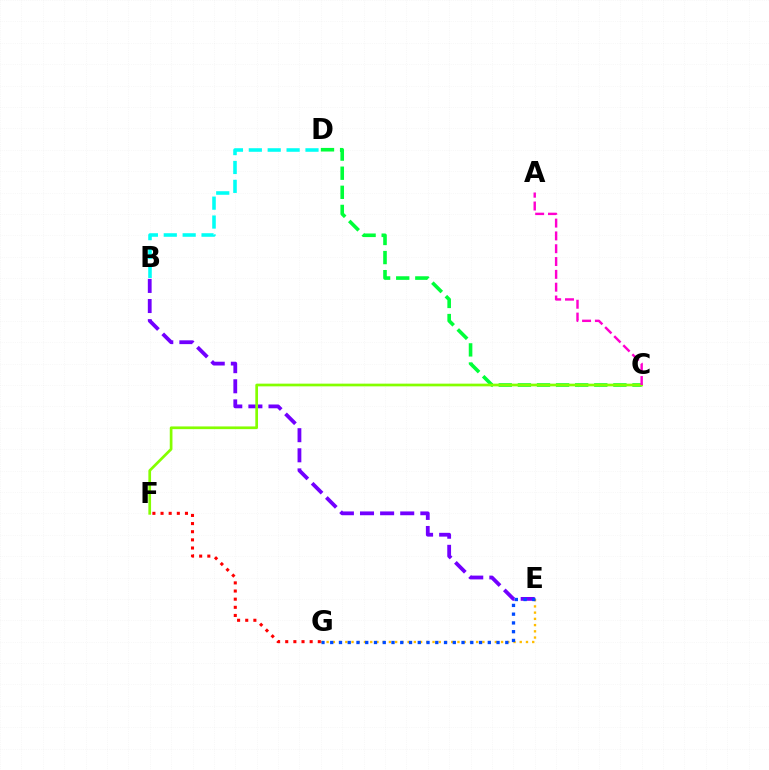{('B', 'E'): [{'color': '#7200ff', 'line_style': 'dashed', 'thickness': 2.73}], ('C', 'D'): [{'color': '#00ff39', 'line_style': 'dashed', 'thickness': 2.6}], ('F', 'G'): [{'color': '#ff0000', 'line_style': 'dotted', 'thickness': 2.21}], ('C', 'F'): [{'color': '#84ff00', 'line_style': 'solid', 'thickness': 1.94}], ('E', 'G'): [{'color': '#ffbd00', 'line_style': 'dotted', 'thickness': 1.69}, {'color': '#004bff', 'line_style': 'dotted', 'thickness': 2.38}], ('A', 'C'): [{'color': '#ff00cf', 'line_style': 'dashed', 'thickness': 1.74}], ('B', 'D'): [{'color': '#00fff6', 'line_style': 'dashed', 'thickness': 2.57}]}